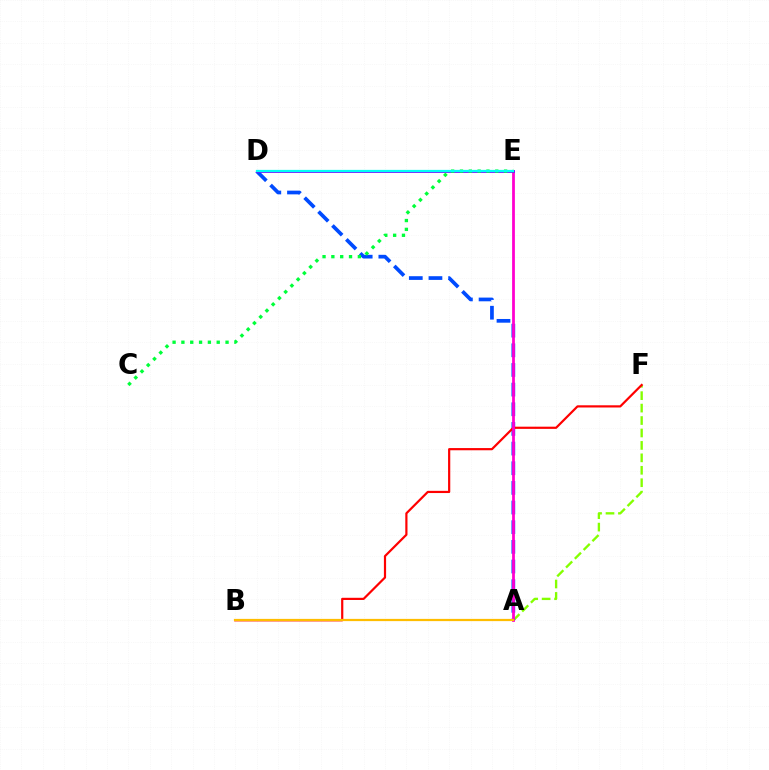{('A', 'F'): [{'color': '#84ff00', 'line_style': 'dashed', 'thickness': 1.69}], ('A', 'D'): [{'color': '#004bff', 'line_style': 'dashed', 'thickness': 2.67}], ('B', 'F'): [{'color': '#ff0000', 'line_style': 'solid', 'thickness': 1.58}], ('A', 'E'): [{'color': '#ff00cf', 'line_style': 'solid', 'thickness': 2.0}], ('D', 'E'): [{'color': '#7200ff', 'line_style': 'solid', 'thickness': 1.98}, {'color': '#00fff6', 'line_style': 'solid', 'thickness': 1.62}], ('C', 'E'): [{'color': '#00ff39', 'line_style': 'dotted', 'thickness': 2.4}], ('A', 'B'): [{'color': '#ffbd00', 'line_style': 'solid', 'thickness': 1.61}]}